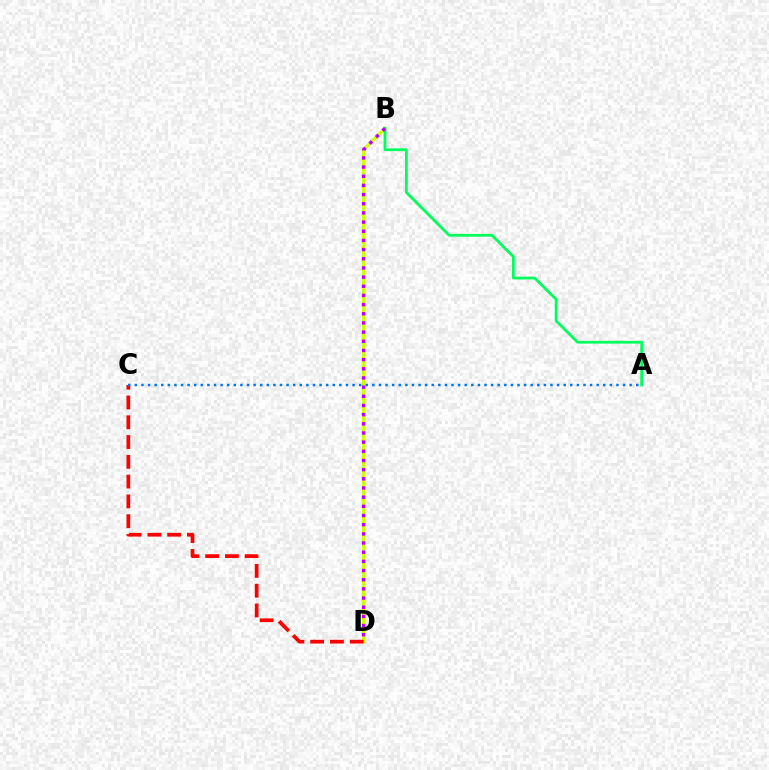{('B', 'D'): [{'color': '#d1ff00', 'line_style': 'solid', 'thickness': 2.32}, {'color': '#b900ff', 'line_style': 'dotted', 'thickness': 2.49}], ('C', 'D'): [{'color': '#ff0000', 'line_style': 'dashed', 'thickness': 2.69}], ('A', 'B'): [{'color': '#00ff5c', 'line_style': 'solid', 'thickness': 2.0}], ('A', 'C'): [{'color': '#0074ff', 'line_style': 'dotted', 'thickness': 1.79}]}